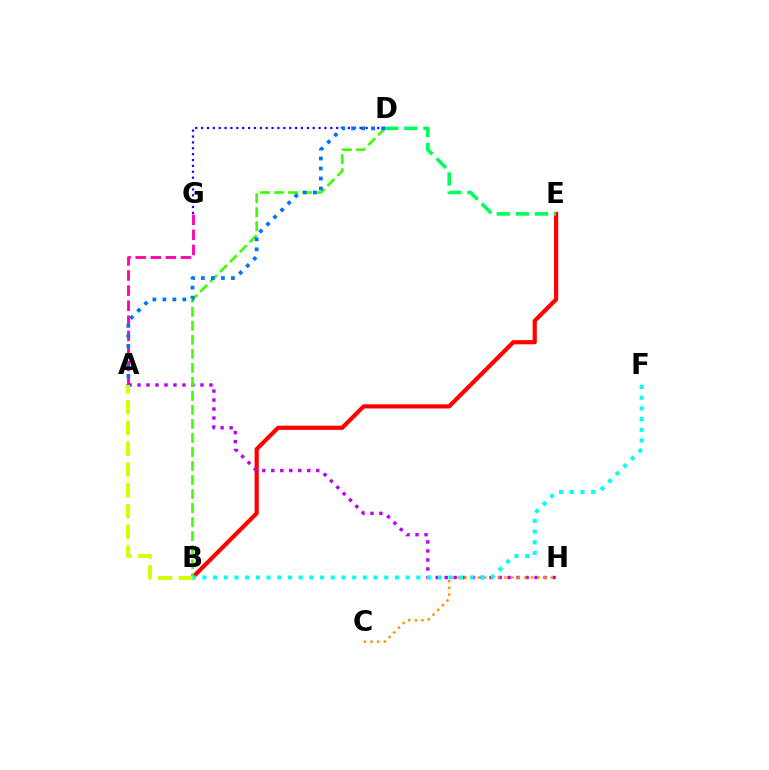{('B', 'E'): [{'color': '#ff0000', 'line_style': 'solid', 'thickness': 3.0}], ('D', 'G'): [{'color': '#2500ff', 'line_style': 'dotted', 'thickness': 1.6}], ('A', 'G'): [{'color': '#ff00ac', 'line_style': 'dashed', 'thickness': 2.05}], ('A', 'H'): [{'color': '#b900ff', 'line_style': 'dotted', 'thickness': 2.44}], ('B', 'D'): [{'color': '#3dff00', 'line_style': 'dashed', 'thickness': 1.9}], ('A', 'D'): [{'color': '#0074ff', 'line_style': 'dotted', 'thickness': 2.71}], ('D', 'E'): [{'color': '#00ff5c', 'line_style': 'dashed', 'thickness': 2.6}], ('A', 'B'): [{'color': '#d1ff00', 'line_style': 'dashed', 'thickness': 2.82}], ('C', 'H'): [{'color': '#ff9400', 'line_style': 'dotted', 'thickness': 1.81}], ('B', 'F'): [{'color': '#00fff6', 'line_style': 'dotted', 'thickness': 2.91}]}